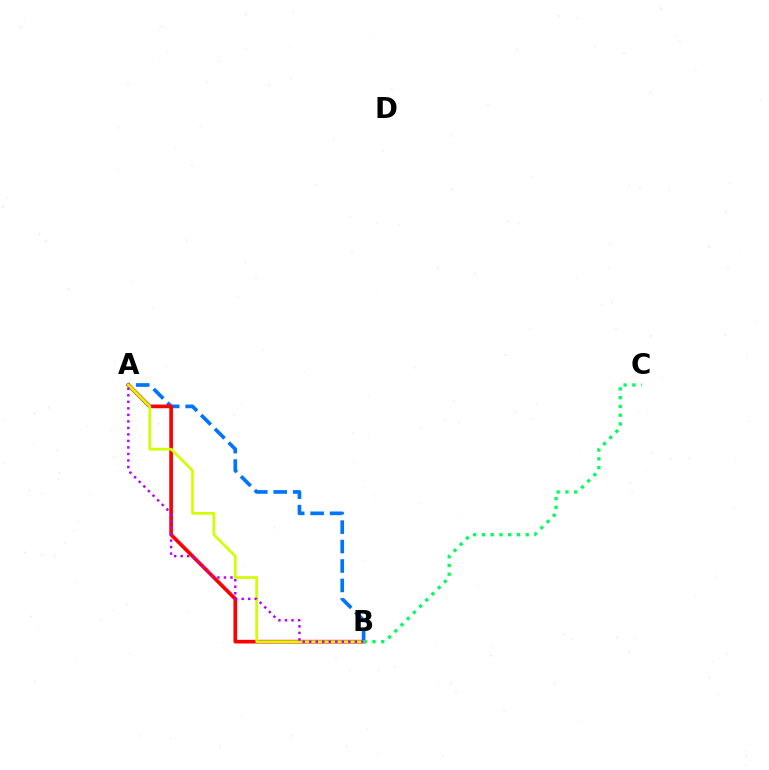{('A', 'B'): [{'color': '#0074ff', 'line_style': 'dashed', 'thickness': 2.64}, {'color': '#ff0000', 'line_style': 'solid', 'thickness': 2.64}, {'color': '#d1ff00', 'line_style': 'solid', 'thickness': 1.95}, {'color': '#b900ff', 'line_style': 'dotted', 'thickness': 1.77}], ('B', 'C'): [{'color': '#00ff5c', 'line_style': 'dotted', 'thickness': 2.38}]}